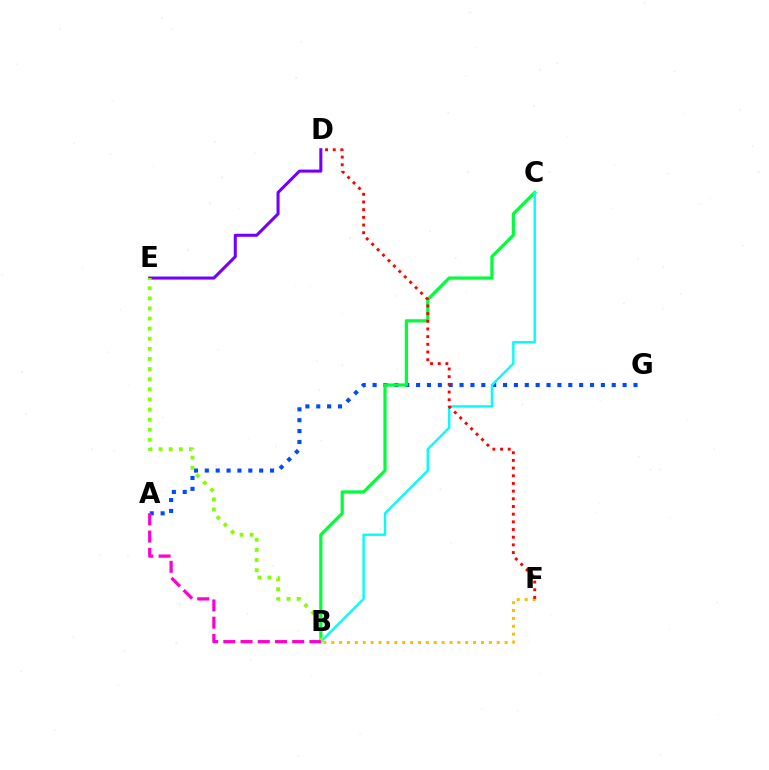{('A', 'G'): [{'color': '#004bff', 'line_style': 'dotted', 'thickness': 2.95}], ('B', 'F'): [{'color': '#ffbd00', 'line_style': 'dotted', 'thickness': 2.14}], ('B', 'C'): [{'color': '#00ff39', 'line_style': 'solid', 'thickness': 2.31}, {'color': '#00fff6', 'line_style': 'solid', 'thickness': 1.73}], ('D', 'F'): [{'color': '#ff0000', 'line_style': 'dotted', 'thickness': 2.09}], ('D', 'E'): [{'color': '#7200ff', 'line_style': 'solid', 'thickness': 2.19}], ('B', 'E'): [{'color': '#84ff00', 'line_style': 'dotted', 'thickness': 2.75}], ('A', 'B'): [{'color': '#ff00cf', 'line_style': 'dashed', 'thickness': 2.34}]}